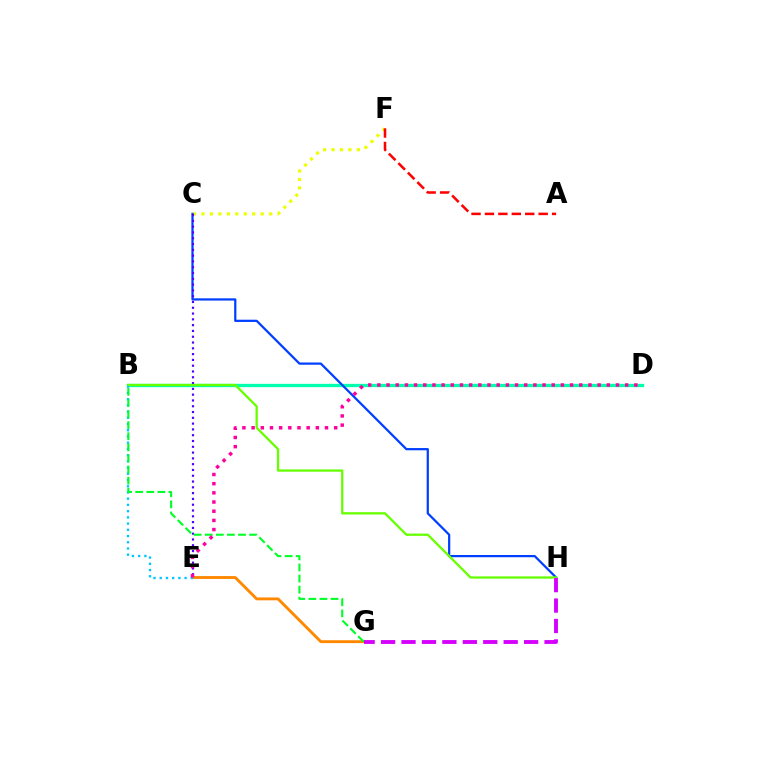{('C', 'F'): [{'color': '#eeff00', 'line_style': 'dotted', 'thickness': 2.3}], ('B', 'D'): [{'color': '#00ffaf', 'line_style': 'solid', 'thickness': 2.39}], ('E', 'G'): [{'color': '#ff8800', 'line_style': 'solid', 'thickness': 2.06}], ('C', 'H'): [{'color': '#003fff', 'line_style': 'solid', 'thickness': 1.61}], ('C', 'E'): [{'color': '#4f00ff', 'line_style': 'dotted', 'thickness': 1.57}], ('B', 'E'): [{'color': '#00c7ff', 'line_style': 'dotted', 'thickness': 1.69}], ('B', 'H'): [{'color': '#66ff00', 'line_style': 'solid', 'thickness': 1.65}], ('B', 'G'): [{'color': '#00ff27', 'line_style': 'dashed', 'thickness': 1.51}], ('G', 'H'): [{'color': '#d600ff', 'line_style': 'dashed', 'thickness': 2.78}], ('A', 'F'): [{'color': '#ff0000', 'line_style': 'dashed', 'thickness': 1.82}], ('D', 'E'): [{'color': '#ff00a0', 'line_style': 'dotted', 'thickness': 2.49}]}